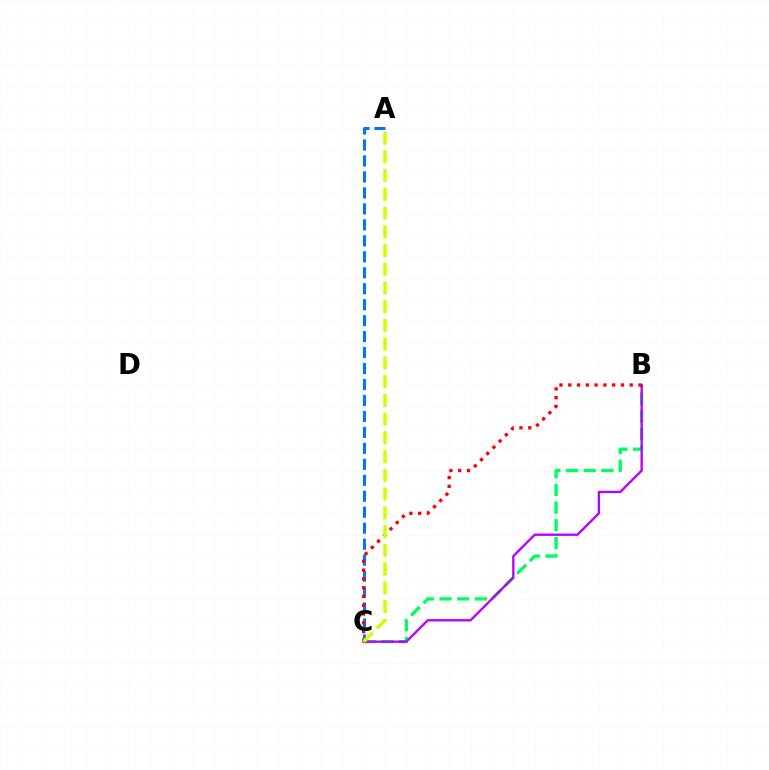{('B', 'C'): [{'color': '#00ff5c', 'line_style': 'dashed', 'thickness': 2.4}, {'color': '#b900ff', 'line_style': 'solid', 'thickness': 1.69}, {'color': '#ff0000', 'line_style': 'dotted', 'thickness': 2.39}], ('A', 'C'): [{'color': '#0074ff', 'line_style': 'dashed', 'thickness': 2.17}, {'color': '#d1ff00', 'line_style': 'dashed', 'thickness': 2.55}]}